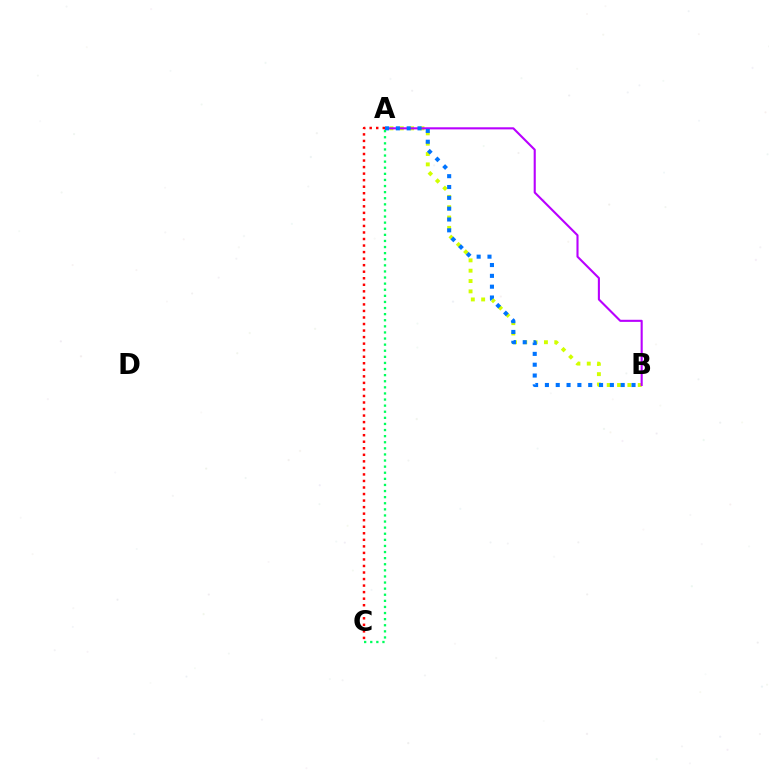{('A', 'B'): [{'color': '#d1ff00', 'line_style': 'dotted', 'thickness': 2.81}, {'color': '#b900ff', 'line_style': 'solid', 'thickness': 1.51}, {'color': '#0074ff', 'line_style': 'dotted', 'thickness': 2.94}], ('A', 'C'): [{'color': '#00ff5c', 'line_style': 'dotted', 'thickness': 1.66}, {'color': '#ff0000', 'line_style': 'dotted', 'thickness': 1.78}]}